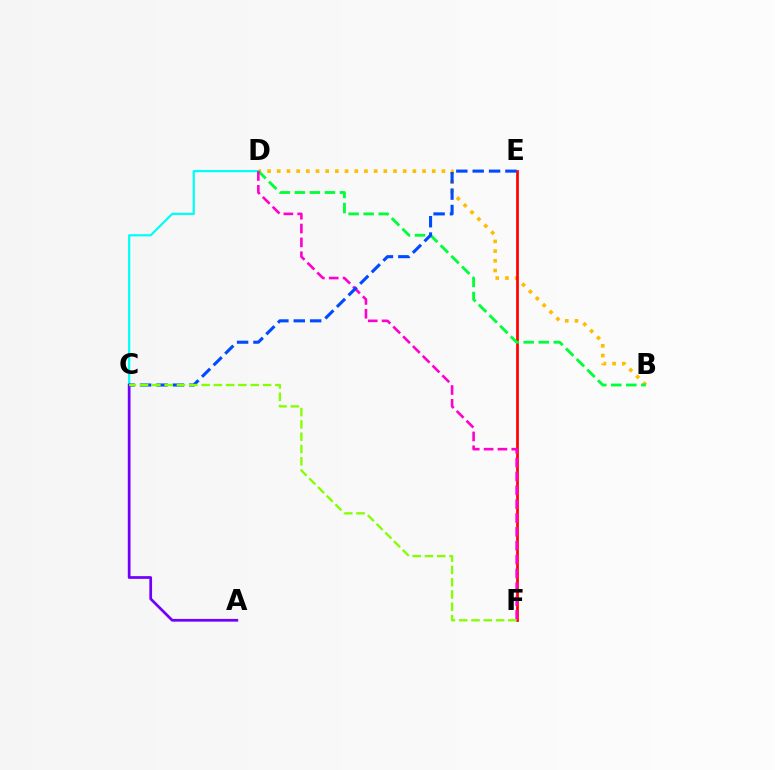{('C', 'D'): [{'color': '#00fff6', 'line_style': 'solid', 'thickness': 1.61}], ('B', 'D'): [{'color': '#ffbd00', 'line_style': 'dotted', 'thickness': 2.63}, {'color': '#00ff39', 'line_style': 'dashed', 'thickness': 2.04}], ('E', 'F'): [{'color': '#ff0000', 'line_style': 'solid', 'thickness': 1.96}], ('A', 'C'): [{'color': '#7200ff', 'line_style': 'solid', 'thickness': 1.97}], ('D', 'F'): [{'color': '#ff00cf', 'line_style': 'dashed', 'thickness': 1.88}], ('C', 'E'): [{'color': '#004bff', 'line_style': 'dashed', 'thickness': 2.22}], ('C', 'F'): [{'color': '#84ff00', 'line_style': 'dashed', 'thickness': 1.67}]}